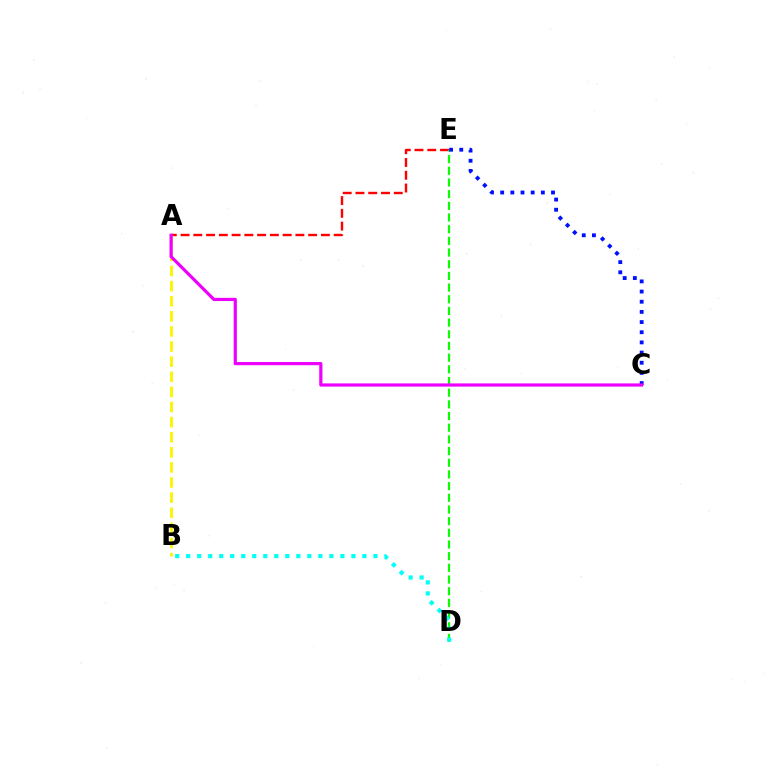{('A', 'E'): [{'color': '#ff0000', 'line_style': 'dashed', 'thickness': 1.73}], ('D', 'E'): [{'color': '#08ff00', 'line_style': 'dashed', 'thickness': 1.59}], ('A', 'B'): [{'color': '#fcf500', 'line_style': 'dashed', 'thickness': 2.05}], ('C', 'E'): [{'color': '#0010ff', 'line_style': 'dotted', 'thickness': 2.76}], ('B', 'D'): [{'color': '#00fff6', 'line_style': 'dotted', 'thickness': 2.99}], ('A', 'C'): [{'color': '#ee00ff', 'line_style': 'solid', 'thickness': 2.3}]}